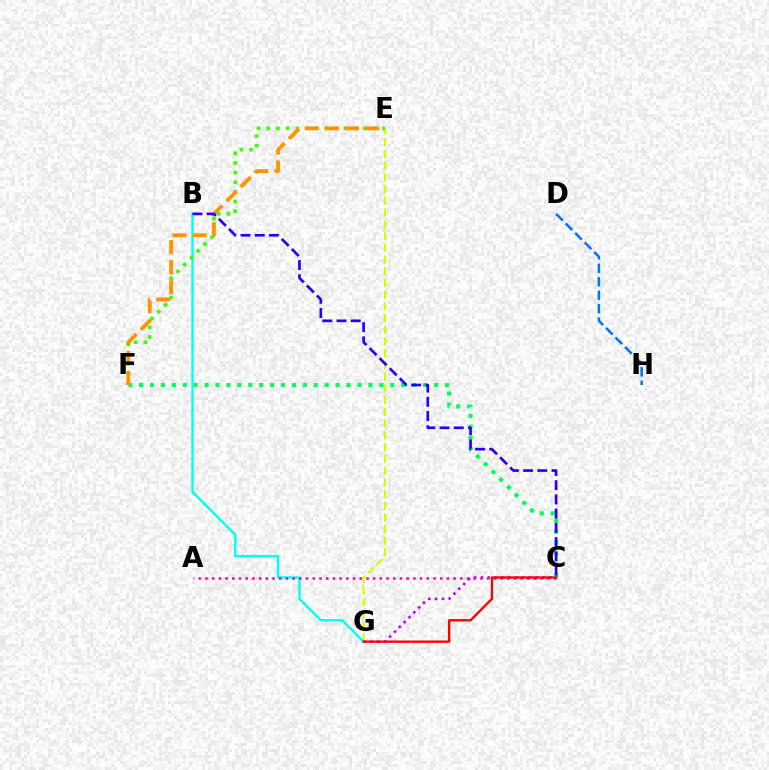{('D', 'H'): [{'color': '#0074ff', 'line_style': 'dashed', 'thickness': 1.83}], ('E', 'G'): [{'color': '#d1ff00', 'line_style': 'dashed', 'thickness': 1.59}], ('B', 'G'): [{'color': '#00fff6', 'line_style': 'solid', 'thickness': 1.71}], ('C', 'G'): [{'color': '#b900ff', 'line_style': 'dotted', 'thickness': 1.86}, {'color': '#ff0000', 'line_style': 'solid', 'thickness': 1.7}], ('E', 'F'): [{'color': '#3dff00', 'line_style': 'dotted', 'thickness': 2.62}, {'color': '#ff9400', 'line_style': 'dashed', 'thickness': 2.74}], ('C', 'F'): [{'color': '#00ff5c', 'line_style': 'dotted', 'thickness': 2.97}], ('A', 'C'): [{'color': '#ff00ac', 'line_style': 'dotted', 'thickness': 1.82}], ('B', 'C'): [{'color': '#2500ff', 'line_style': 'dashed', 'thickness': 1.93}]}